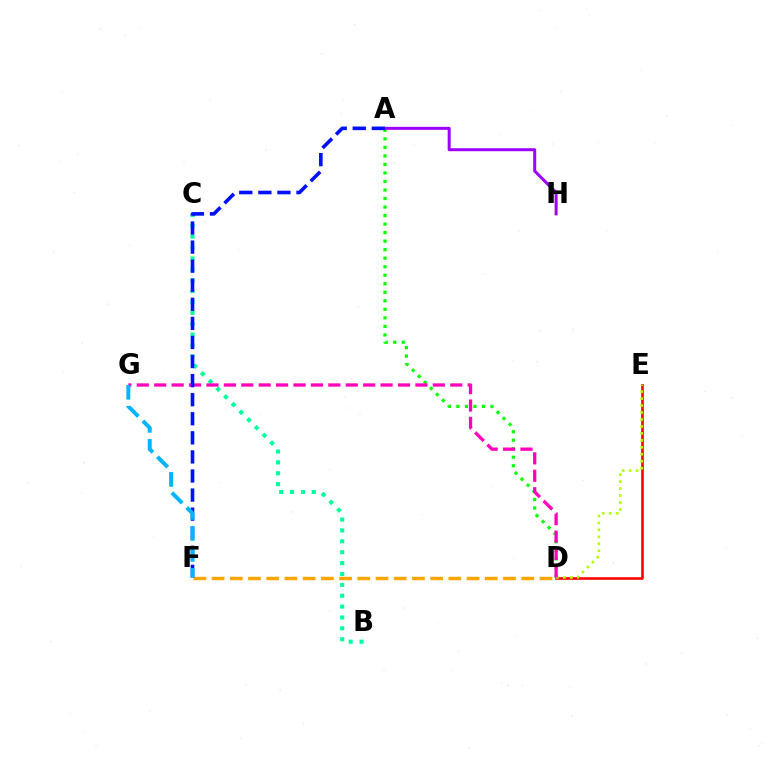{('D', 'E'): [{'color': '#ff0000', 'line_style': 'solid', 'thickness': 1.87}, {'color': '#b3ff00', 'line_style': 'dotted', 'thickness': 1.89}], ('B', 'C'): [{'color': '#00ff9d', 'line_style': 'dotted', 'thickness': 2.96}], ('A', 'D'): [{'color': '#08ff00', 'line_style': 'dotted', 'thickness': 2.32}], ('A', 'H'): [{'color': '#9b00ff', 'line_style': 'solid', 'thickness': 2.15}], ('D', 'G'): [{'color': '#ff00bd', 'line_style': 'dashed', 'thickness': 2.37}], ('D', 'F'): [{'color': '#ffa500', 'line_style': 'dashed', 'thickness': 2.47}], ('A', 'F'): [{'color': '#0010ff', 'line_style': 'dashed', 'thickness': 2.59}], ('F', 'G'): [{'color': '#00b5ff', 'line_style': 'dashed', 'thickness': 2.85}]}